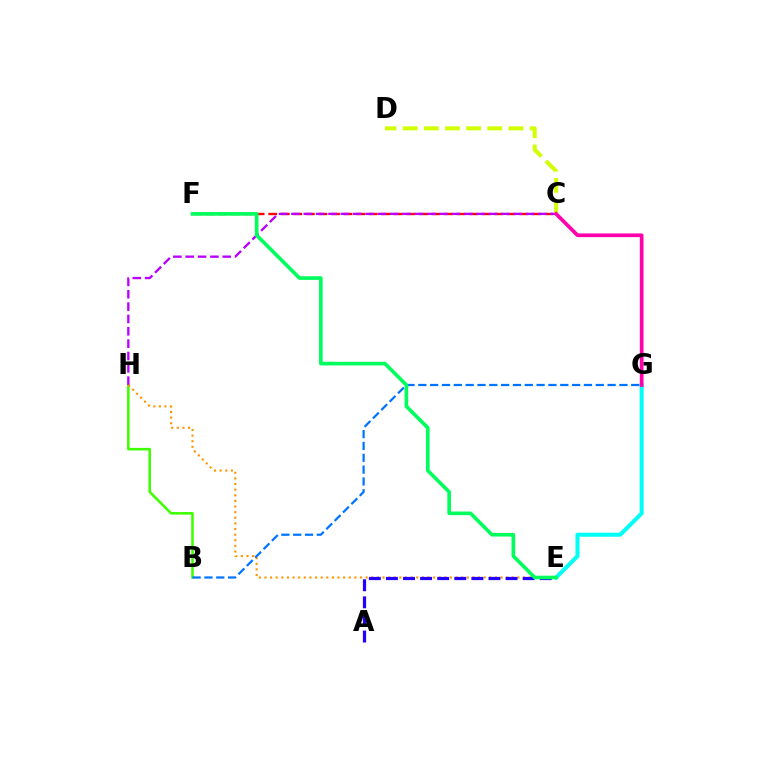{('E', 'G'): [{'color': '#00fff6', 'line_style': 'solid', 'thickness': 2.91}], ('B', 'H'): [{'color': '#3dff00', 'line_style': 'solid', 'thickness': 1.84}], ('C', 'F'): [{'color': '#ff0000', 'line_style': 'dashed', 'thickness': 1.71}], ('C', 'H'): [{'color': '#b900ff', 'line_style': 'dashed', 'thickness': 1.68}], ('C', 'D'): [{'color': '#d1ff00', 'line_style': 'dashed', 'thickness': 2.87}], ('C', 'G'): [{'color': '#ff00ac', 'line_style': 'solid', 'thickness': 2.66}], ('E', 'H'): [{'color': '#ff9400', 'line_style': 'dotted', 'thickness': 1.53}], ('B', 'G'): [{'color': '#0074ff', 'line_style': 'dashed', 'thickness': 1.61}], ('A', 'E'): [{'color': '#2500ff', 'line_style': 'dashed', 'thickness': 2.32}], ('E', 'F'): [{'color': '#00ff5c', 'line_style': 'solid', 'thickness': 2.62}]}